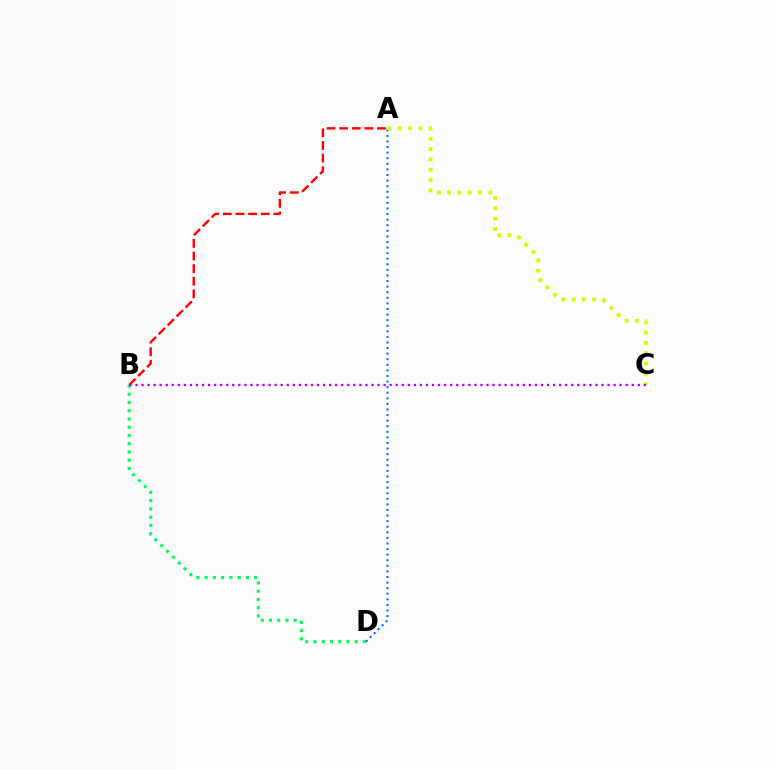{('B', 'D'): [{'color': '#00ff5c', 'line_style': 'dotted', 'thickness': 2.24}], ('A', 'D'): [{'color': '#0074ff', 'line_style': 'dotted', 'thickness': 1.52}], ('A', 'B'): [{'color': '#ff0000', 'line_style': 'dashed', 'thickness': 1.71}], ('A', 'C'): [{'color': '#d1ff00', 'line_style': 'dotted', 'thickness': 2.8}], ('B', 'C'): [{'color': '#b900ff', 'line_style': 'dotted', 'thickness': 1.64}]}